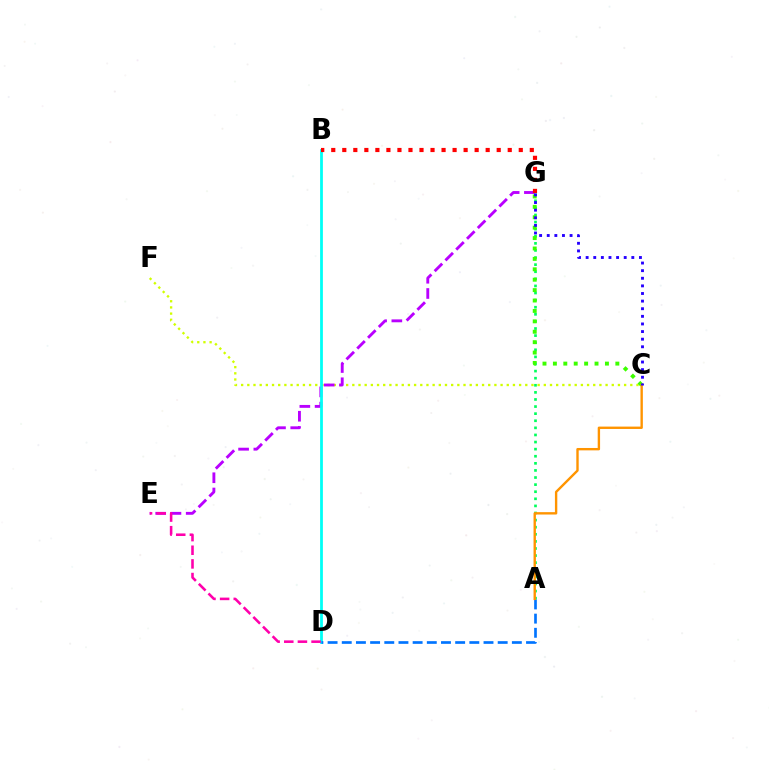{('A', 'G'): [{'color': '#00ff5c', 'line_style': 'dotted', 'thickness': 1.93}], ('C', 'F'): [{'color': '#d1ff00', 'line_style': 'dotted', 'thickness': 1.68}], ('E', 'G'): [{'color': '#b900ff', 'line_style': 'dashed', 'thickness': 2.07}], ('B', 'D'): [{'color': '#00fff6', 'line_style': 'solid', 'thickness': 2.0}], ('B', 'G'): [{'color': '#ff0000', 'line_style': 'dotted', 'thickness': 3.0}], ('C', 'G'): [{'color': '#3dff00', 'line_style': 'dotted', 'thickness': 2.83}, {'color': '#2500ff', 'line_style': 'dotted', 'thickness': 2.07}], ('D', 'E'): [{'color': '#ff00ac', 'line_style': 'dashed', 'thickness': 1.85}], ('A', 'D'): [{'color': '#0074ff', 'line_style': 'dashed', 'thickness': 1.93}], ('A', 'C'): [{'color': '#ff9400', 'line_style': 'solid', 'thickness': 1.71}]}